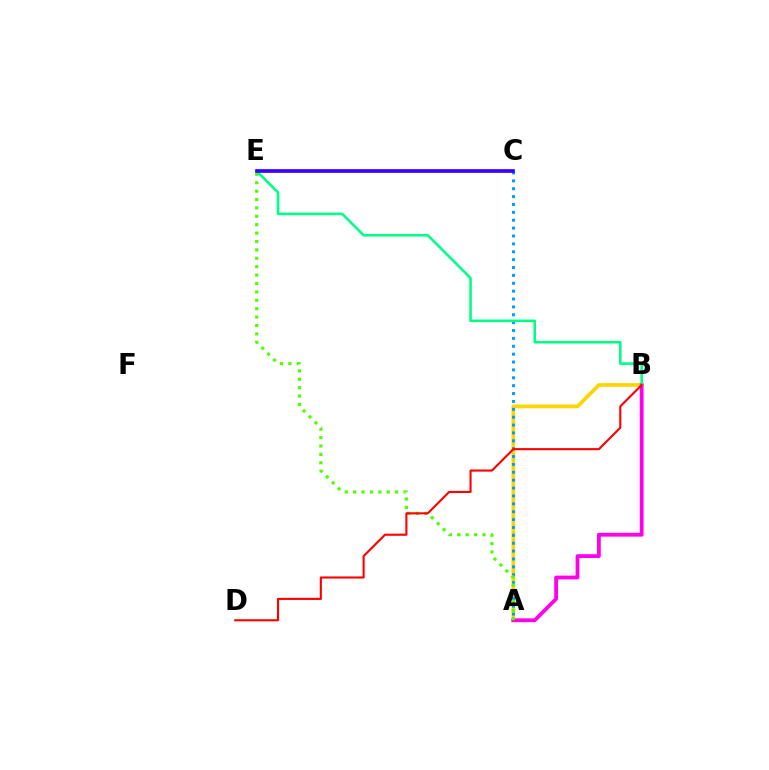{('A', 'B'): [{'color': '#ffd500', 'line_style': 'solid', 'thickness': 2.68}, {'color': '#ff00ed', 'line_style': 'solid', 'thickness': 2.73}], ('A', 'C'): [{'color': '#009eff', 'line_style': 'dotted', 'thickness': 2.14}], ('A', 'E'): [{'color': '#4fff00', 'line_style': 'dotted', 'thickness': 2.28}], ('B', 'E'): [{'color': '#00ff86', 'line_style': 'solid', 'thickness': 1.86}], ('B', 'D'): [{'color': '#ff0000', 'line_style': 'solid', 'thickness': 1.52}], ('C', 'E'): [{'color': '#3700ff', 'line_style': 'solid', 'thickness': 2.65}]}